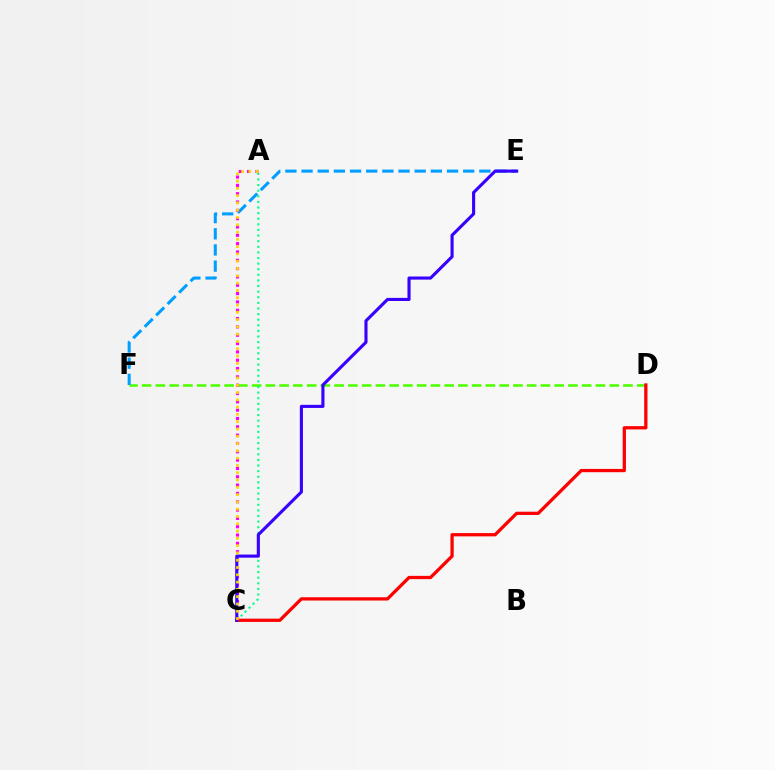{('D', 'F'): [{'color': '#4fff00', 'line_style': 'dashed', 'thickness': 1.87}], ('C', 'D'): [{'color': '#ff0000', 'line_style': 'solid', 'thickness': 2.35}], ('E', 'F'): [{'color': '#009eff', 'line_style': 'dashed', 'thickness': 2.2}], ('A', 'C'): [{'color': '#00ff86', 'line_style': 'dotted', 'thickness': 1.52}, {'color': '#ff00ed', 'line_style': 'dotted', 'thickness': 2.26}, {'color': '#ffd500', 'line_style': 'dotted', 'thickness': 1.98}], ('C', 'E'): [{'color': '#3700ff', 'line_style': 'solid', 'thickness': 2.24}]}